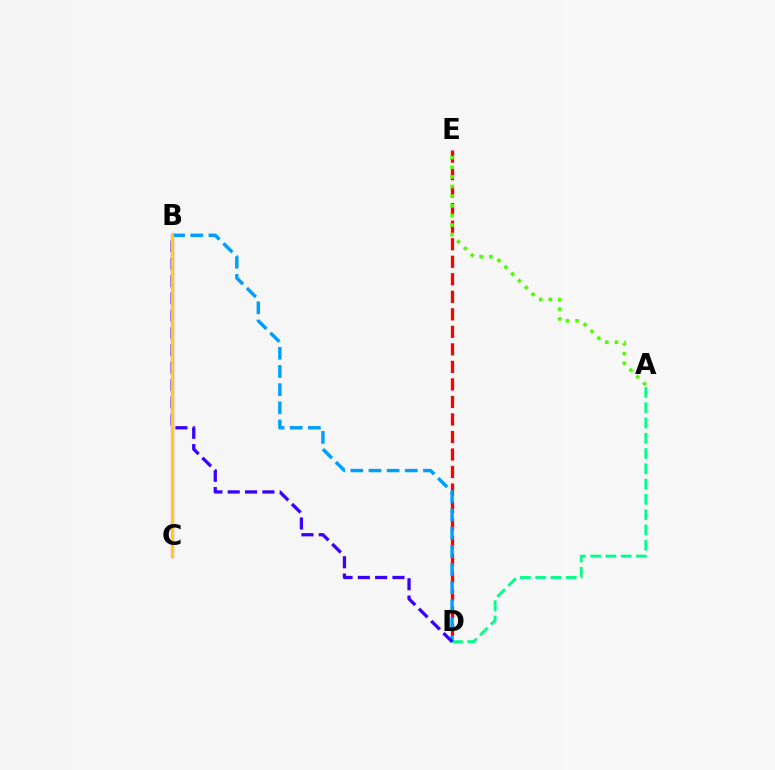{('D', 'E'): [{'color': '#ff0000', 'line_style': 'dashed', 'thickness': 2.38}], ('A', 'D'): [{'color': '#00ff86', 'line_style': 'dashed', 'thickness': 2.08}], ('B', 'C'): [{'color': '#ff00ed', 'line_style': 'solid', 'thickness': 2.31}, {'color': '#ffd500', 'line_style': 'solid', 'thickness': 2.09}], ('B', 'D'): [{'color': '#009eff', 'line_style': 'dashed', 'thickness': 2.47}, {'color': '#3700ff', 'line_style': 'dashed', 'thickness': 2.35}], ('A', 'E'): [{'color': '#4fff00', 'line_style': 'dotted', 'thickness': 2.62}]}